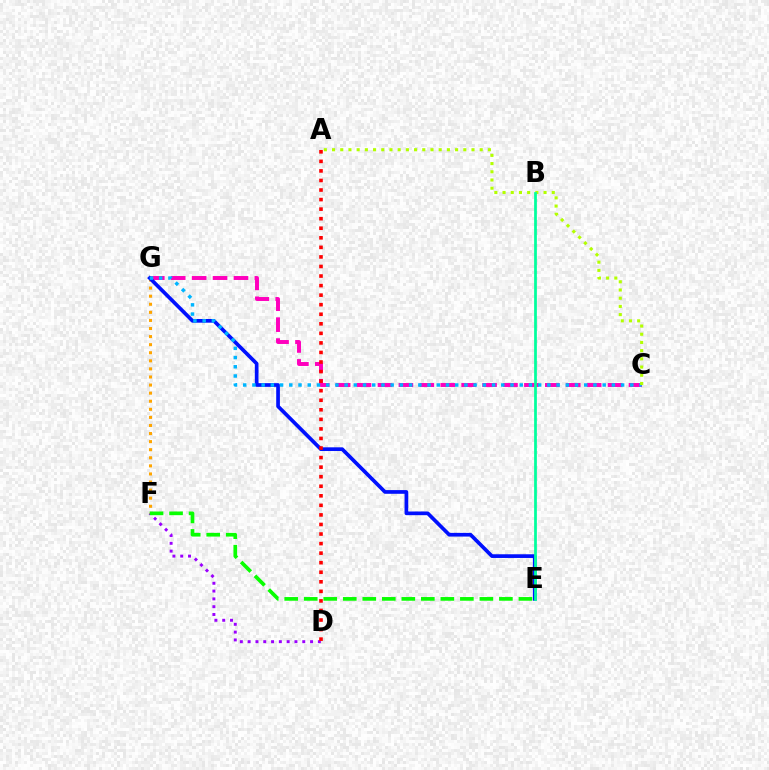{('F', 'G'): [{'color': '#ffa500', 'line_style': 'dotted', 'thickness': 2.2}], ('C', 'G'): [{'color': '#ff00bd', 'line_style': 'dashed', 'thickness': 2.84}, {'color': '#00b5ff', 'line_style': 'dotted', 'thickness': 2.5}], ('E', 'G'): [{'color': '#0010ff', 'line_style': 'solid', 'thickness': 2.66}], ('D', 'F'): [{'color': '#9b00ff', 'line_style': 'dotted', 'thickness': 2.12}], ('E', 'F'): [{'color': '#08ff00', 'line_style': 'dashed', 'thickness': 2.65}], ('A', 'C'): [{'color': '#b3ff00', 'line_style': 'dotted', 'thickness': 2.23}], ('A', 'D'): [{'color': '#ff0000', 'line_style': 'dotted', 'thickness': 2.6}], ('B', 'E'): [{'color': '#00ff9d', 'line_style': 'solid', 'thickness': 1.98}]}